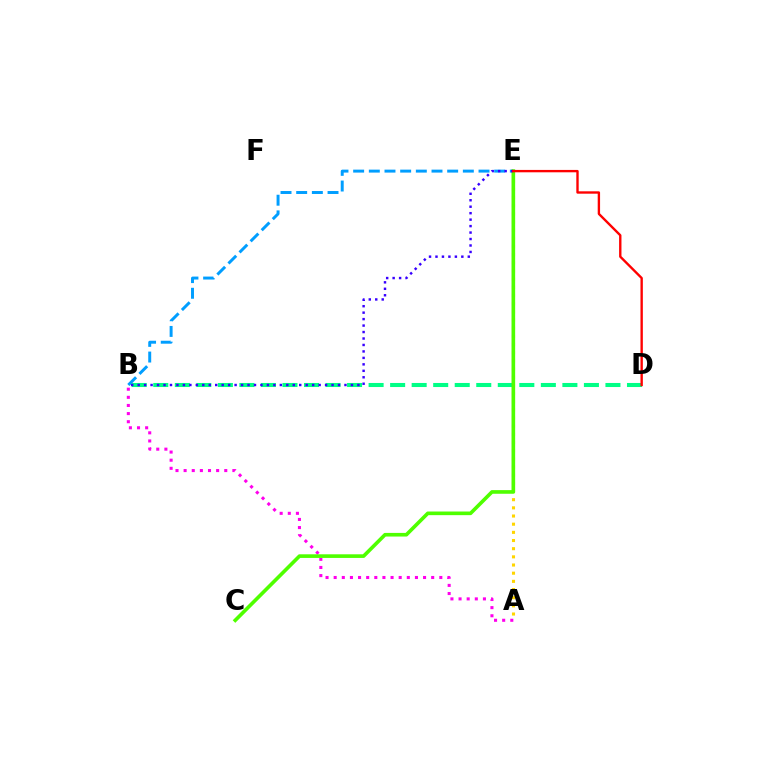{('A', 'B'): [{'color': '#ff00ed', 'line_style': 'dotted', 'thickness': 2.21}], ('B', 'E'): [{'color': '#009eff', 'line_style': 'dashed', 'thickness': 2.13}, {'color': '#3700ff', 'line_style': 'dotted', 'thickness': 1.76}], ('B', 'D'): [{'color': '#00ff86', 'line_style': 'dashed', 'thickness': 2.93}], ('A', 'E'): [{'color': '#ffd500', 'line_style': 'dotted', 'thickness': 2.22}], ('C', 'E'): [{'color': '#4fff00', 'line_style': 'solid', 'thickness': 2.62}], ('D', 'E'): [{'color': '#ff0000', 'line_style': 'solid', 'thickness': 1.71}]}